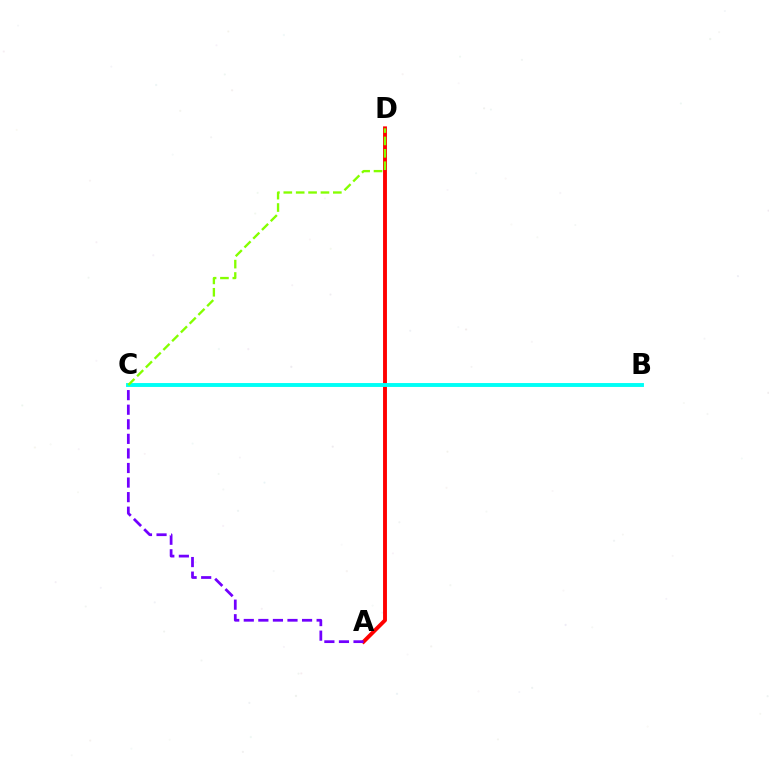{('A', 'D'): [{'color': '#ff0000', 'line_style': 'solid', 'thickness': 2.8}], ('A', 'C'): [{'color': '#7200ff', 'line_style': 'dashed', 'thickness': 1.98}], ('B', 'C'): [{'color': '#00fff6', 'line_style': 'solid', 'thickness': 2.81}], ('C', 'D'): [{'color': '#84ff00', 'line_style': 'dashed', 'thickness': 1.68}]}